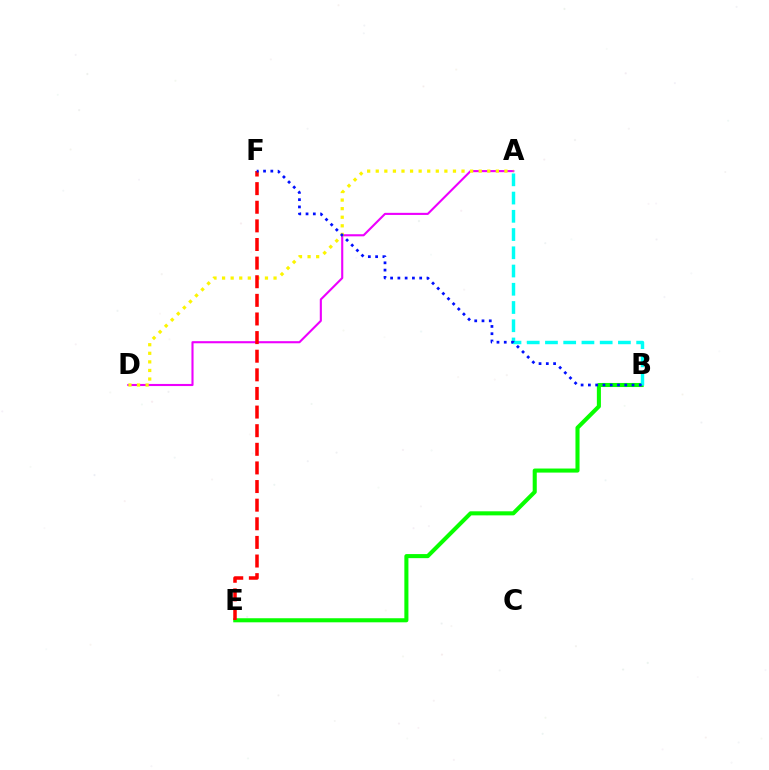{('B', 'E'): [{'color': '#08ff00', 'line_style': 'solid', 'thickness': 2.93}], ('A', 'D'): [{'color': '#ee00ff', 'line_style': 'solid', 'thickness': 1.52}, {'color': '#fcf500', 'line_style': 'dotted', 'thickness': 2.33}], ('E', 'F'): [{'color': '#ff0000', 'line_style': 'dashed', 'thickness': 2.53}], ('A', 'B'): [{'color': '#00fff6', 'line_style': 'dashed', 'thickness': 2.48}], ('B', 'F'): [{'color': '#0010ff', 'line_style': 'dotted', 'thickness': 1.98}]}